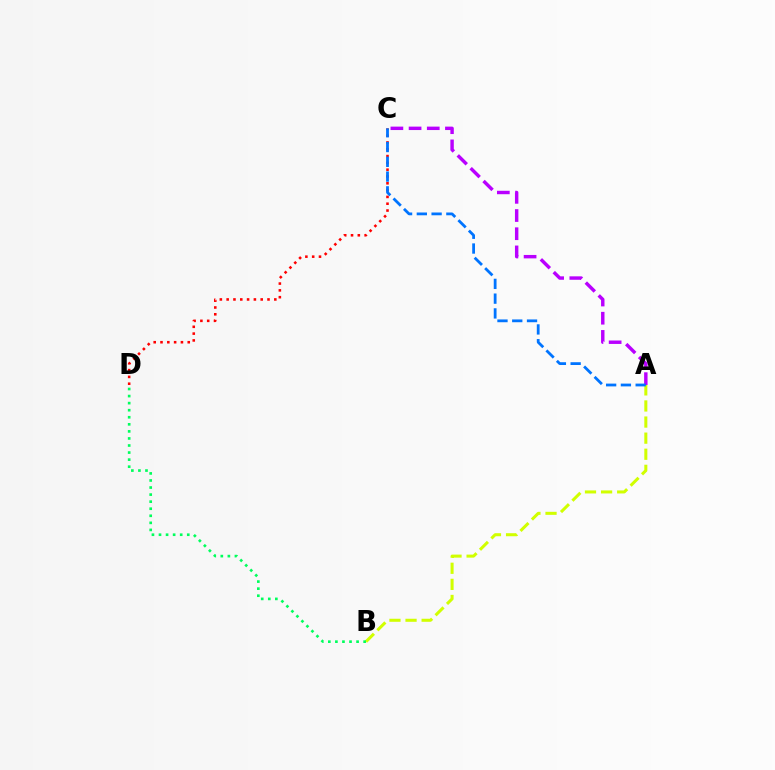{('A', 'B'): [{'color': '#d1ff00', 'line_style': 'dashed', 'thickness': 2.19}], ('B', 'D'): [{'color': '#00ff5c', 'line_style': 'dotted', 'thickness': 1.92}], ('C', 'D'): [{'color': '#ff0000', 'line_style': 'dotted', 'thickness': 1.85}], ('A', 'C'): [{'color': '#b900ff', 'line_style': 'dashed', 'thickness': 2.47}, {'color': '#0074ff', 'line_style': 'dashed', 'thickness': 2.01}]}